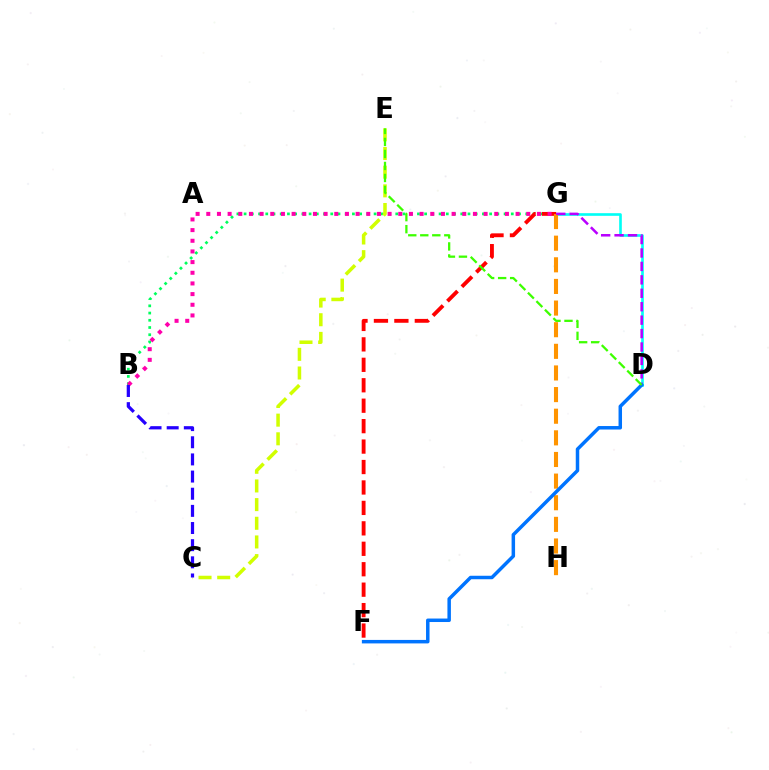{('B', 'G'): [{'color': '#00ff5c', 'line_style': 'dotted', 'thickness': 1.96}, {'color': '#ff00ac', 'line_style': 'dotted', 'thickness': 2.9}], ('D', 'G'): [{'color': '#00fff6', 'line_style': 'solid', 'thickness': 1.9}, {'color': '#b900ff', 'line_style': 'dashed', 'thickness': 1.82}], ('F', 'G'): [{'color': '#ff0000', 'line_style': 'dashed', 'thickness': 2.78}], ('C', 'E'): [{'color': '#d1ff00', 'line_style': 'dashed', 'thickness': 2.54}], ('G', 'H'): [{'color': '#ff9400', 'line_style': 'dashed', 'thickness': 2.94}], ('D', 'F'): [{'color': '#0074ff', 'line_style': 'solid', 'thickness': 2.51}], ('B', 'C'): [{'color': '#2500ff', 'line_style': 'dashed', 'thickness': 2.33}], ('D', 'E'): [{'color': '#3dff00', 'line_style': 'dashed', 'thickness': 1.63}]}